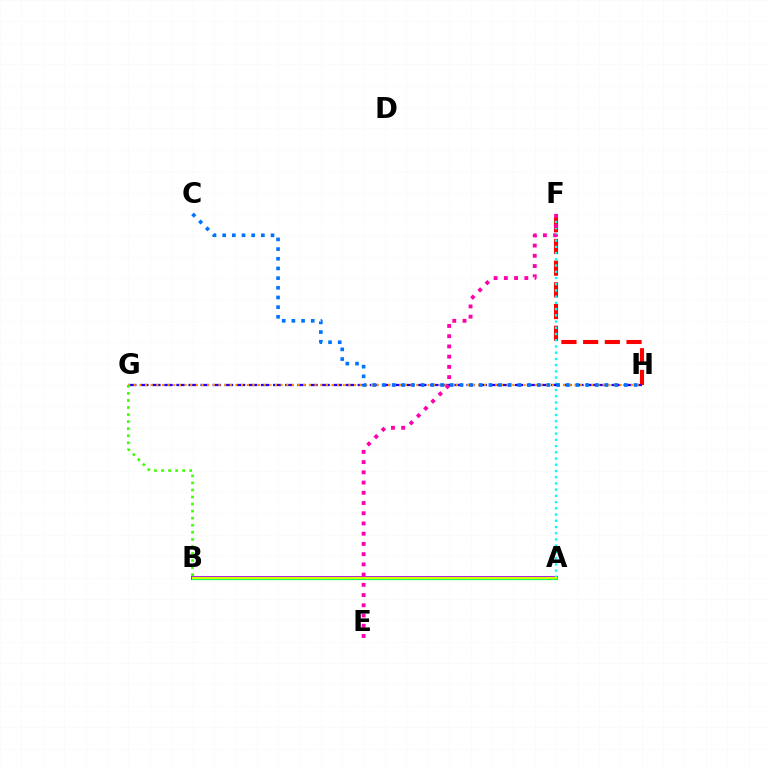{('A', 'B'): [{'color': '#b900ff', 'line_style': 'solid', 'thickness': 2.85}, {'color': '#00ff5c', 'line_style': 'solid', 'thickness': 2.28}, {'color': '#d1ff00', 'line_style': 'solid', 'thickness': 1.56}], ('F', 'H'): [{'color': '#ff0000', 'line_style': 'dashed', 'thickness': 2.95}], ('A', 'F'): [{'color': '#00fff6', 'line_style': 'dotted', 'thickness': 1.69}], ('G', 'H'): [{'color': '#2500ff', 'line_style': 'dashed', 'thickness': 1.64}, {'color': '#ff9400', 'line_style': 'dotted', 'thickness': 1.54}], ('E', 'F'): [{'color': '#ff00ac', 'line_style': 'dotted', 'thickness': 2.78}], ('B', 'G'): [{'color': '#3dff00', 'line_style': 'dotted', 'thickness': 1.92}], ('C', 'H'): [{'color': '#0074ff', 'line_style': 'dotted', 'thickness': 2.63}]}